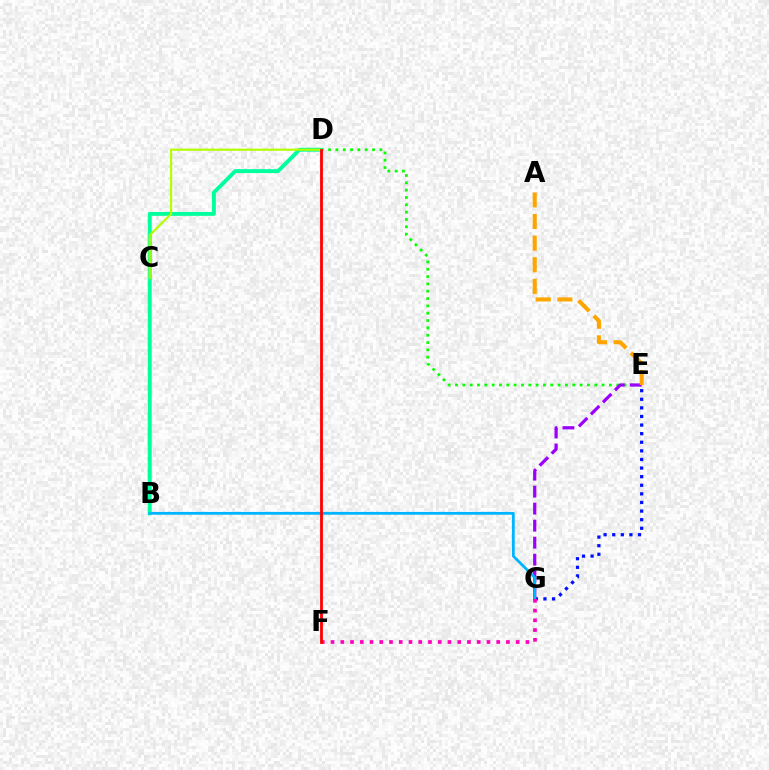{('B', 'D'): [{'color': '#00ff9d', 'line_style': 'solid', 'thickness': 2.81}], ('D', 'E'): [{'color': '#08ff00', 'line_style': 'dotted', 'thickness': 1.99}], ('E', 'G'): [{'color': '#0010ff', 'line_style': 'dotted', 'thickness': 2.34}, {'color': '#9b00ff', 'line_style': 'dashed', 'thickness': 2.31}], ('C', 'D'): [{'color': '#b3ff00', 'line_style': 'solid', 'thickness': 1.55}], ('B', 'G'): [{'color': '#00b5ff', 'line_style': 'solid', 'thickness': 2.01}], ('F', 'G'): [{'color': '#ff00bd', 'line_style': 'dotted', 'thickness': 2.65}], ('A', 'E'): [{'color': '#ffa500', 'line_style': 'dashed', 'thickness': 2.94}], ('D', 'F'): [{'color': '#ff0000', 'line_style': 'solid', 'thickness': 2.01}]}